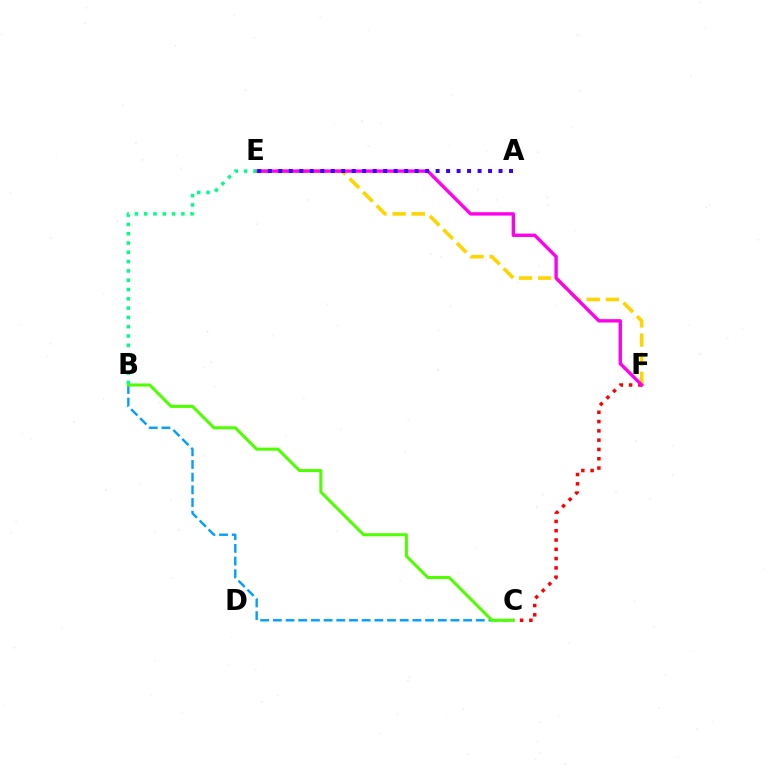{('C', 'F'): [{'color': '#ff0000', 'line_style': 'dotted', 'thickness': 2.53}], ('B', 'C'): [{'color': '#009eff', 'line_style': 'dashed', 'thickness': 1.72}, {'color': '#4fff00', 'line_style': 'solid', 'thickness': 2.19}], ('E', 'F'): [{'color': '#ffd500', 'line_style': 'dashed', 'thickness': 2.6}, {'color': '#ff00ed', 'line_style': 'solid', 'thickness': 2.42}], ('A', 'E'): [{'color': '#3700ff', 'line_style': 'dotted', 'thickness': 2.85}], ('B', 'E'): [{'color': '#00ff86', 'line_style': 'dotted', 'thickness': 2.53}]}